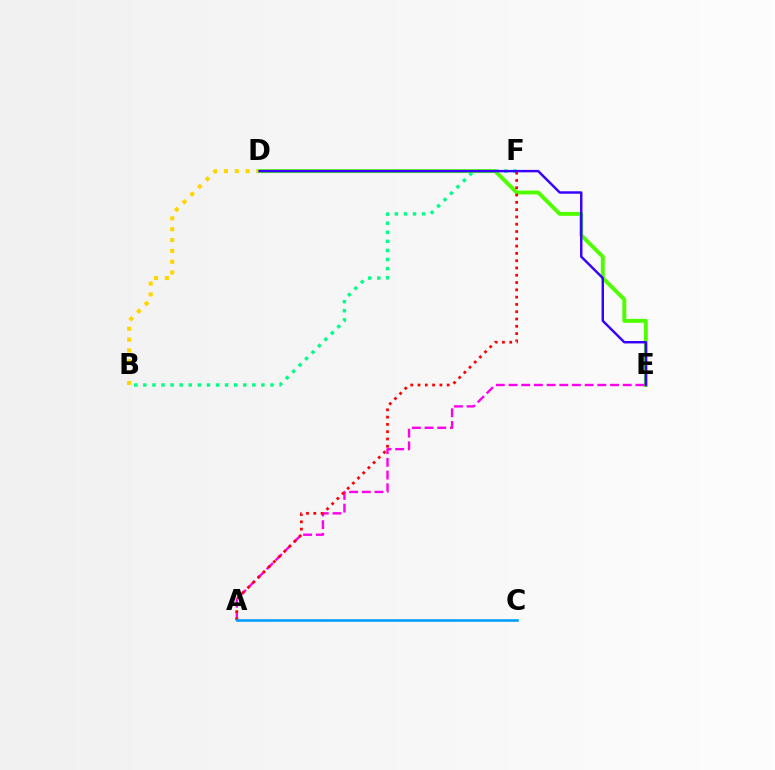{('B', 'F'): [{'color': '#00ff86', 'line_style': 'dotted', 'thickness': 2.47}], ('D', 'E'): [{'color': '#4fff00', 'line_style': 'solid', 'thickness': 2.82}, {'color': '#3700ff', 'line_style': 'solid', 'thickness': 1.75}], ('A', 'E'): [{'color': '#ff00ed', 'line_style': 'dashed', 'thickness': 1.72}], ('A', 'F'): [{'color': '#ff0000', 'line_style': 'dotted', 'thickness': 1.98}], ('A', 'C'): [{'color': '#009eff', 'line_style': 'solid', 'thickness': 1.88}], ('B', 'D'): [{'color': '#ffd500', 'line_style': 'dotted', 'thickness': 2.94}]}